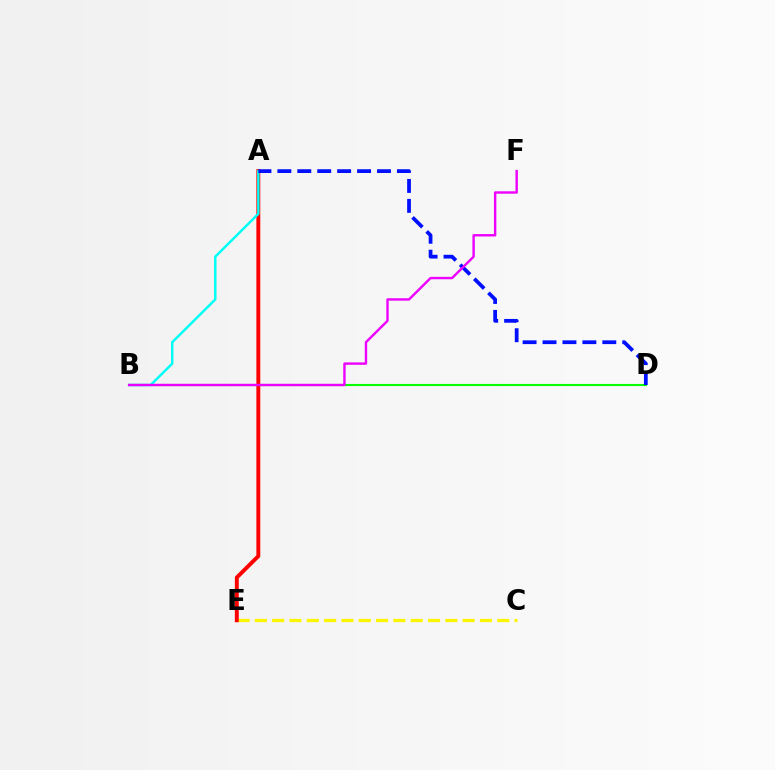{('B', 'D'): [{'color': '#08ff00', 'line_style': 'solid', 'thickness': 1.5}], ('C', 'E'): [{'color': '#fcf500', 'line_style': 'dashed', 'thickness': 2.35}], ('A', 'E'): [{'color': '#ff0000', 'line_style': 'solid', 'thickness': 2.81}], ('A', 'B'): [{'color': '#00fff6', 'line_style': 'solid', 'thickness': 1.76}], ('A', 'D'): [{'color': '#0010ff', 'line_style': 'dashed', 'thickness': 2.71}], ('B', 'F'): [{'color': '#ee00ff', 'line_style': 'solid', 'thickness': 1.73}]}